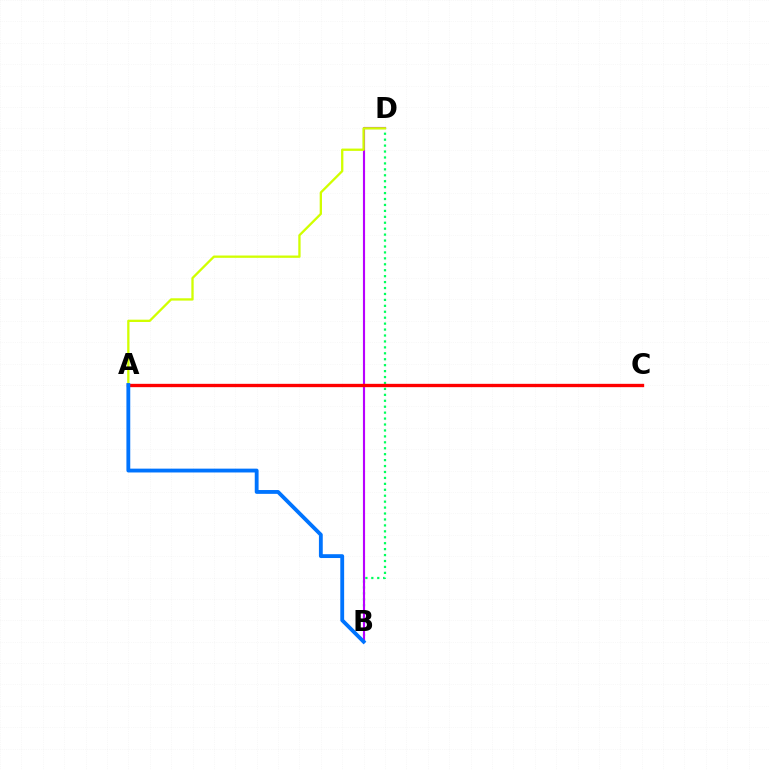{('B', 'D'): [{'color': '#00ff5c', 'line_style': 'dotted', 'thickness': 1.61}, {'color': '#b900ff', 'line_style': 'solid', 'thickness': 1.53}], ('A', 'C'): [{'color': '#ff0000', 'line_style': 'solid', 'thickness': 2.4}], ('A', 'D'): [{'color': '#d1ff00', 'line_style': 'solid', 'thickness': 1.66}], ('A', 'B'): [{'color': '#0074ff', 'line_style': 'solid', 'thickness': 2.76}]}